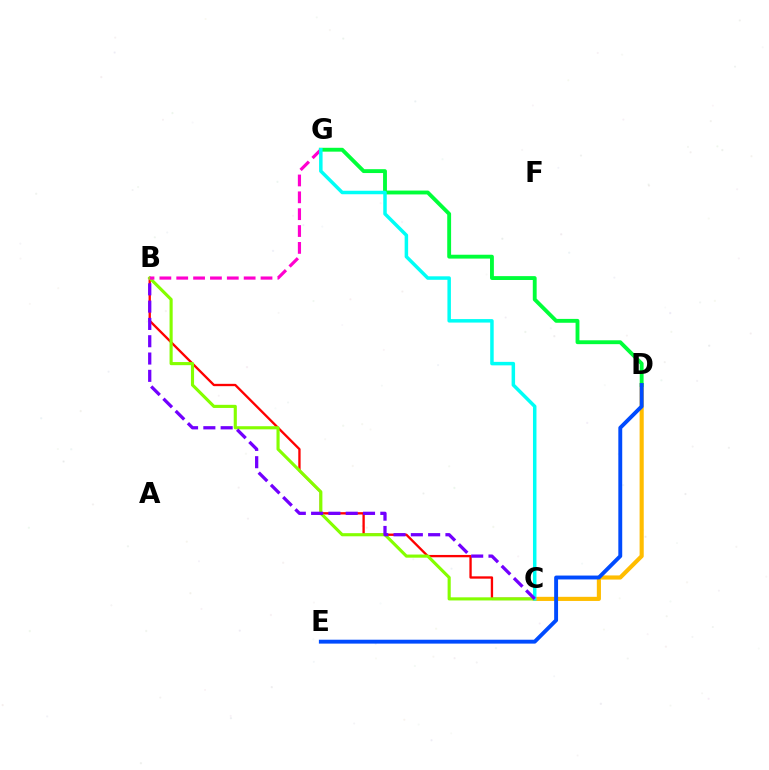{('B', 'C'): [{'color': '#ff0000', 'line_style': 'solid', 'thickness': 1.68}, {'color': '#84ff00', 'line_style': 'solid', 'thickness': 2.25}, {'color': '#7200ff', 'line_style': 'dashed', 'thickness': 2.35}], ('C', 'D'): [{'color': '#ffbd00', 'line_style': 'solid', 'thickness': 2.97}], ('D', 'G'): [{'color': '#00ff39', 'line_style': 'solid', 'thickness': 2.78}], ('B', 'G'): [{'color': '#ff00cf', 'line_style': 'dashed', 'thickness': 2.29}], ('D', 'E'): [{'color': '#004bff', 'line_style': 'solid', 'thickness': 2.8}], ('C', 'G'): [{'color': '#00fff6', 'line_style': 'solid', 'thickness': 2.52}]}